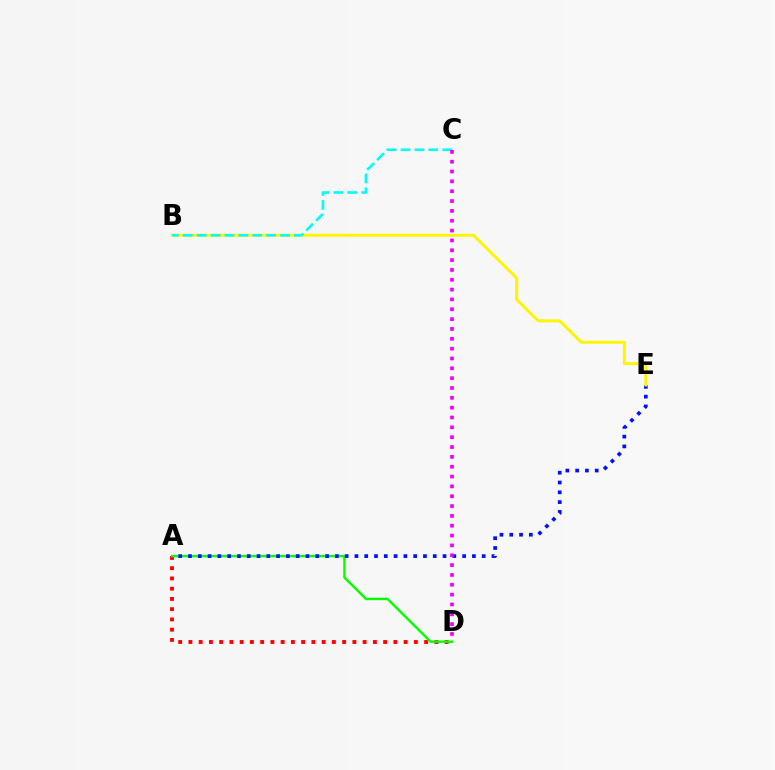{('A', 'D'): [{'color': '#ff0000', 'line_style': 'dotted', 'thickness': 2.78}, {'color': '#08ff00', 'line_style': 'solid', 'thickness': 1.77}], ('A', 'E'): [{'color': '#0010ff', 'line_style': 'dotted', 'thickness': 2.66}], ('B', 'E'): [{'color': '#fcf500', 'line_style': 'solid', 'thickness': 2.12}], ('B', 'C'): [{'color': '#00fff6', 'line_style': 'dashed', 'thickness': 1.89}], ('C', 'D'): [{'color': '#ee00ff', 'line_style': 'dotted', 'thickness': 2.67}]}